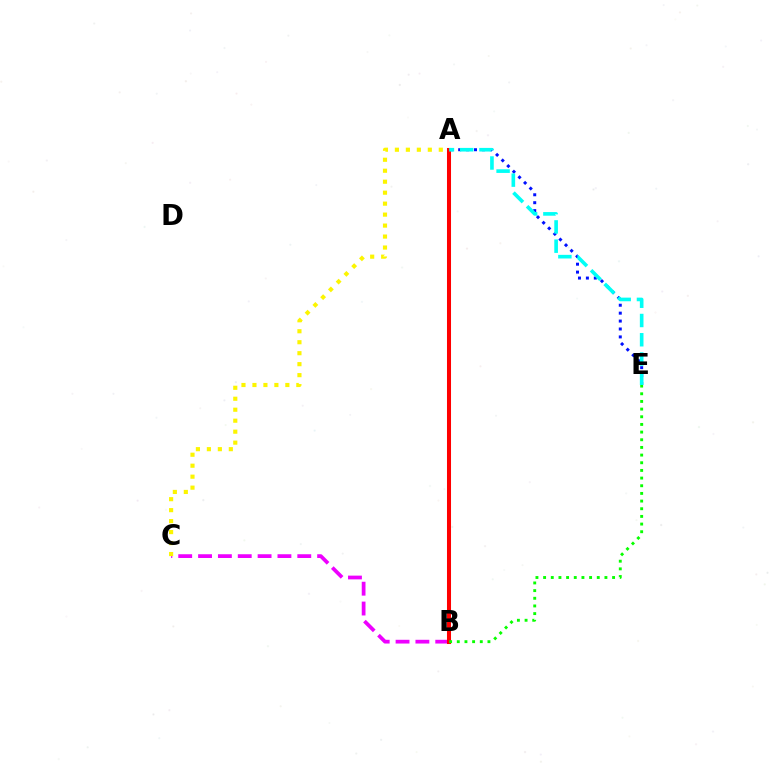{('B', 'C'): [{'color': '#ee00ff', 'line_style': 'dashed', 'thickness': 2.7}], ('A', 'E'): [{'color': '#0010ff', 'line_style': 'dotted', 'thickness': 2.15}, {'color': '#00fff6', 'line_style': 'dashed', 'thickness': 2.62}], ('A', 'C'): [{'color': '#fcf500', 'line_style': 'dotted', 'thickness': 2.98}], ('A', 'B'): [{'color': '#ff0000', 'line_style': 'solid', 'thickness': 2.91}], ('B', 'E'): [{'color': '#08ff00', 'line_style': 'dotted', 'thickness': 2.08}]}